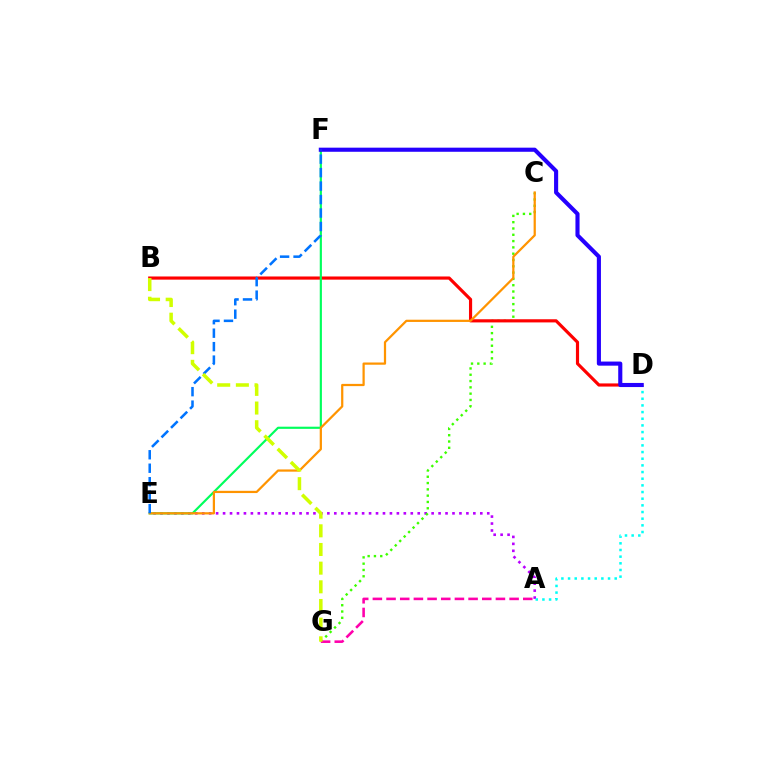{('A', 'E'): [{'color': '#b900ff', 'line_style': 'dotted', 'thickness': 1.89}], ('A', 'D'): [{'color': '#00fff6', 'line_style': 'dotted', 'thickness': 1.81}], ('C', 'G'): [{'color': '#3dff00', 'line_style': 'dotted', 'thickness': 1.71}], ('A', 'G'): [{'color': '#ff00ac', 'line_style': 'dashed', 'thickness': 1.86}], ('B', 'D'): [{'color': '#ff0000', 'line_style': 'solid', 'thickness': 2.27}], ('E', 'F'): [{'color': '#00ff5c', 'line_style': 'solid', 'thickness': 1.56}, {'color': '#0074ff', 'line_style': 'dashed', 'thickness': 1.83}], ('C', 'E'): [{'color': '#ff9400', 'line_style': 'solid', 'thickness': 1.61}], ('D', 'F'): [{'color': '#2500ff', 'line_style': 'solid', 'thickness': 2.96}], ('B', 'G'): [{'color': '#d1ff00', 'line_style': 'dashed', 'thickness': 2.54}]}